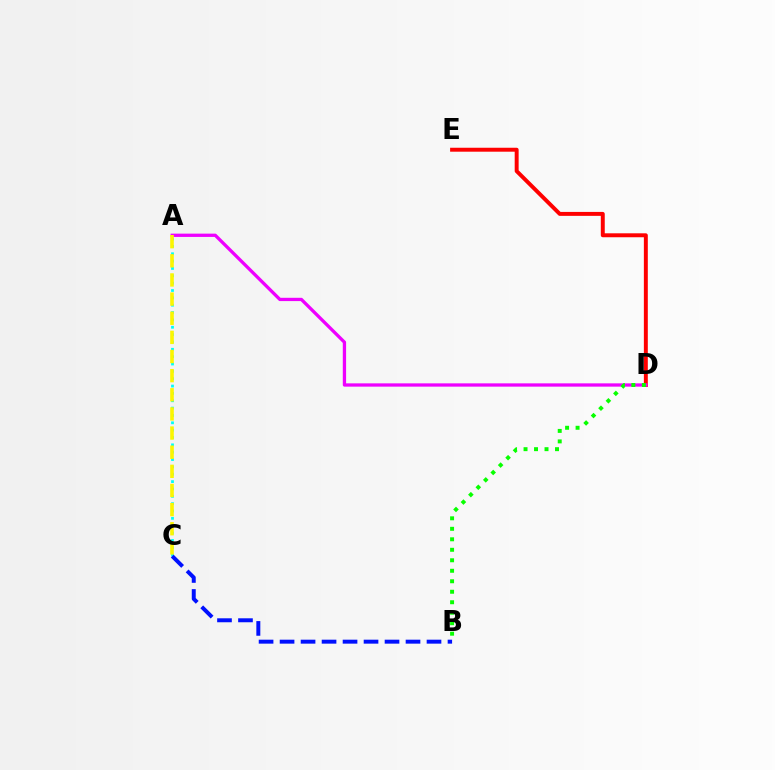{('A', 'C'): [{'color': '#00fff6', 'line_style': 'dotted', 'thickness': 2.0}, {'color': '#fcf500', 'line_style': 'dashed', 'thickness': 2.6}], ('D', 'E'): [{'color': '#ff0000', 'line_style': 'solid', 'thickness': 2.84}], ('B', 'C'): [{'color': '#0010ff', 'line_style': 'dashed', 'thickness': 2.85}], ('A', 'D'): [{'color': '#ee00ff', 'line_style': 'solid', 'thickness': 2.37}], ('B', 'D'): [{'color': '#08ff00', 'line_style': 'dotted', 'thickness': 2.85}]}